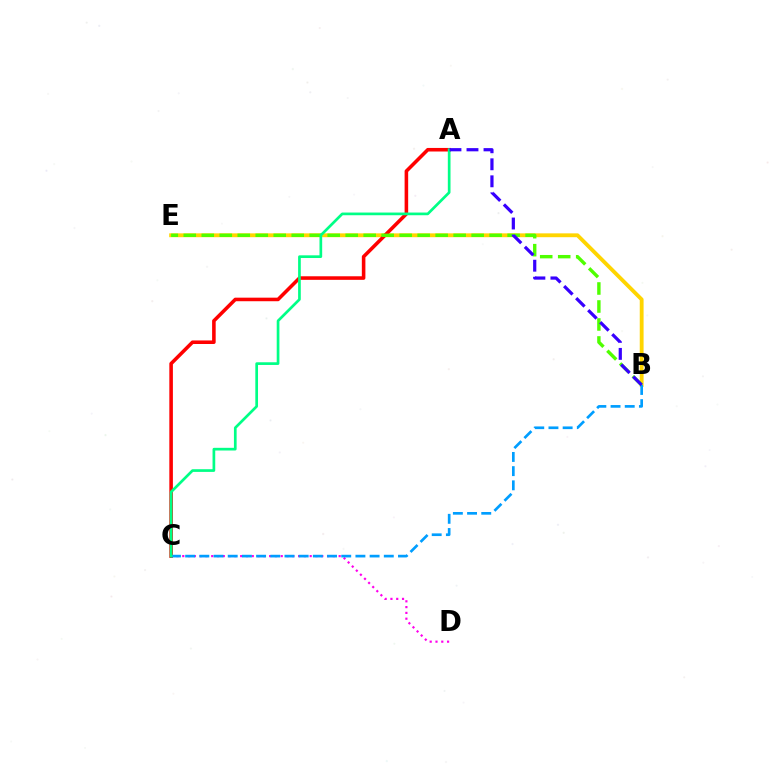{('B', 'E'): [{'color': '#ffd500', 'line_style': 'solid', 'thickness': 2.77}, {'color': '#4fff00', 'line_style': 'dashed', 'thickness': 2.44}], ('C', 'D'): [{'color': '#ff00ed', 'line_style': 'dotted', 'thickness': 1.57}], ('A', 'C'): [{'color': '#ff0000', 'line_style': 'solid', 'thickness': 2.57}, {'color': '#00ff86', 'line_style': 'solid', 'thickness': 1.94}], ('B', 'C'): [{'color': '#009eff', 'line_style': 'dashed', 'thickness': 1.93}], ('A', 'B'): [{'color': '#3700ff', 'line_style': 'dashed', 'thickness': 2.31}]}